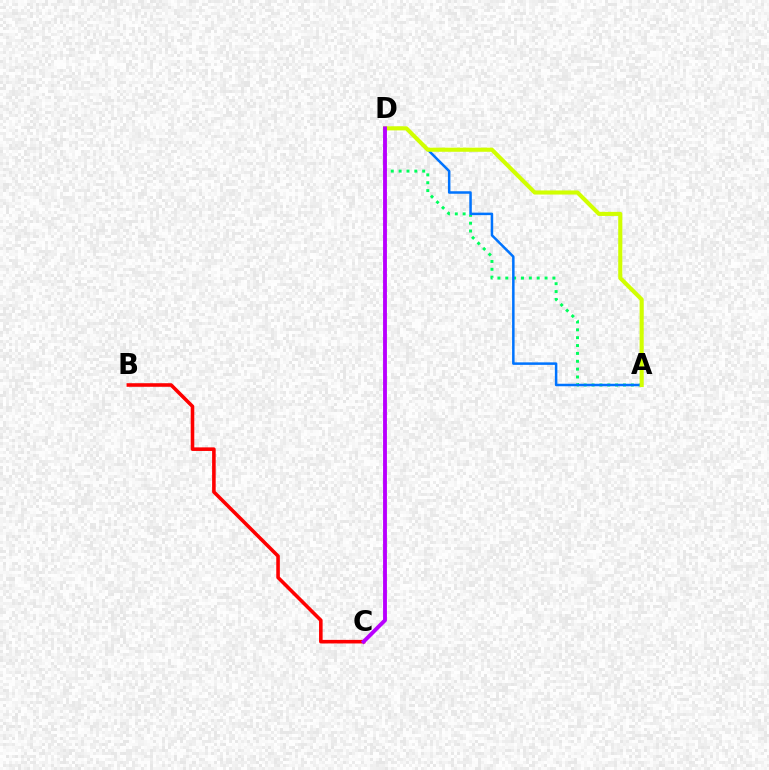{('B', 'C'): [{'color': '#ff0000', 'line_style': 'solid', 'thickness': 2.57}], ('A', 'D'): [{'color': '#00ff5c', 'line_style': 'dotted', 'thickness': 2.13}, {'color': '#0074ff', 'line_style': 'solid', 'thickness': 1.8}, {'color': '#d1ff00', 'line_style': 'solid', 'thickness': 2.95}], ('C', 'D'): [{'color': '#b900ff', 'line_style': 'solid', 'thickness': 2.79}]}